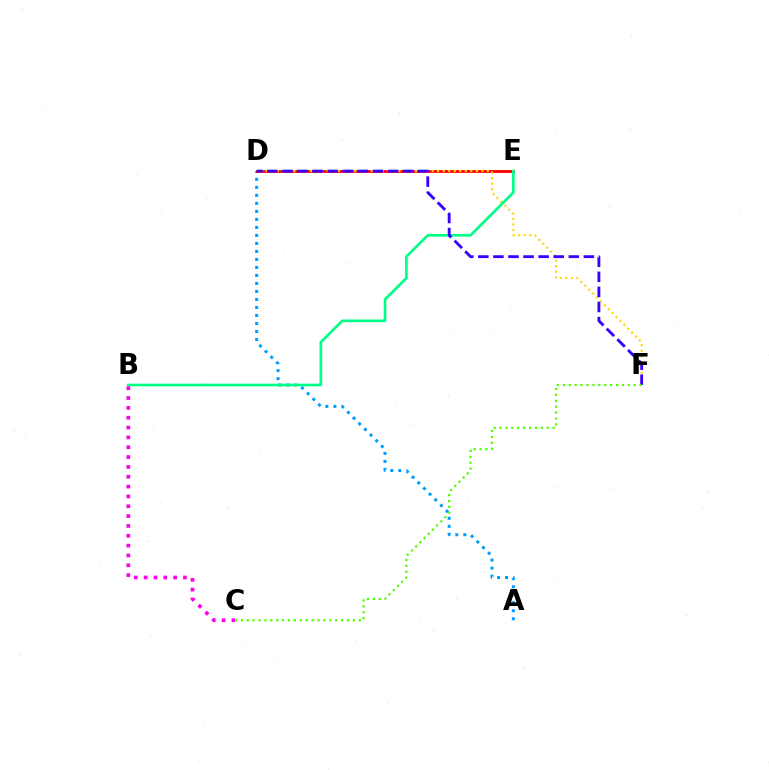{('A', 'D'): [{'color': '#009eff', 'line_style': 'dotted', 'thickness': 2.17}], ('D', 'E'): [{'color': '#ff0000', 'line_style': 'solid', 'thickness': 2.02}], ('D', 'F'): [{'color': '#ffd500', 'line_style': 'dotted', 'thickness': 1.5}, {'color': '#3700ff', 'line_style': 'dashed', 'thickness': 2.05}], ('B', 'E'): [{'color': '#00ff86', 'line_style': 'solid', 'thickness': 1.93}], ('B', 'C'): [{'color': '#ff00ed', 'line_style': 'dotted', 'thickness': 2.67}], ('C', 'F'): [{'color': '#4fff00', 'line_style': 'dotted', 'thickness': 1.6}]}